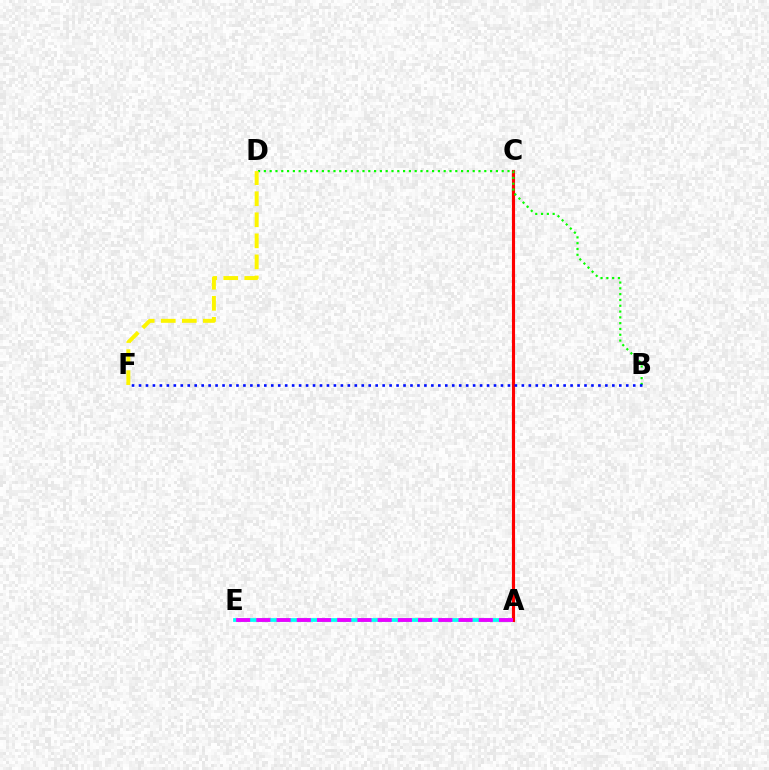{('A', 'E'): [{'color': '#00fff6', 'line_style': 'solid', 'thickness': 2.7}, {'color': '#ee00ff', 'line_style': 'dashed', 'thickness': 2.75}], ('A', 'C'): [{'color': '#ff0000', 'line_style': 'solid', 'thickness': 2.25}], ('B', 'D'): [{'color': '#08ff00', 'line_style': 'dotted', 'thickness': 1.58}], ('B', 'F'): [{'color': '#0010ff', 'line_style': 'dotted', 'thickness': 1.89}], ('D', 'F'): [{'color': '#fcf500', 'line_style': 'dashed', 'thickness': 2.86}]}